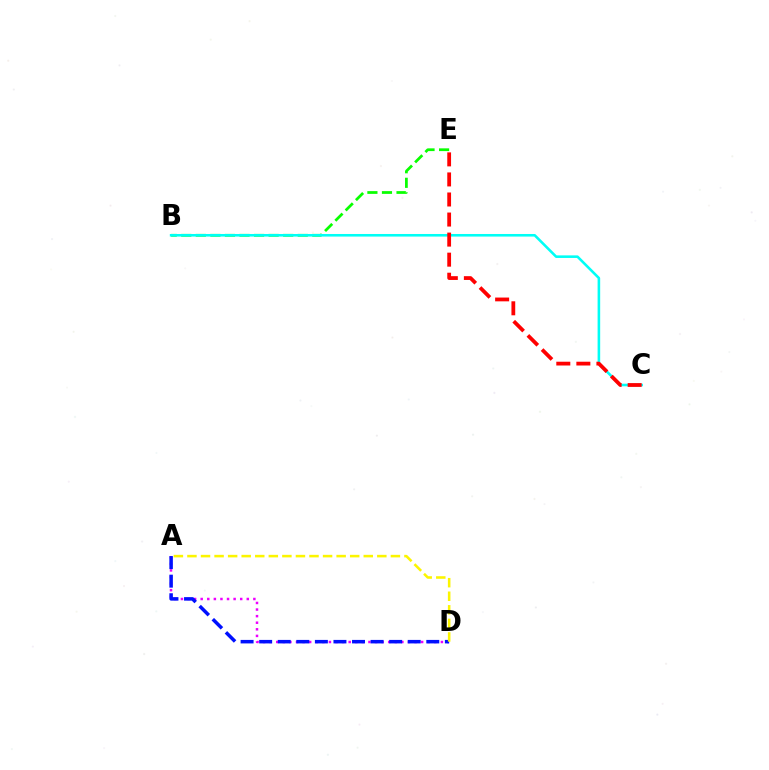{('A', 'D'): [{'color': '#ee00ff', 'line_style': 'dotted', 'thickness': 1.79}, {'color': '#0010ff', 'line_style': 'dashed', 'thickness': 2.52}, {'color': '#fcf500', 'line_style': 'dashed', 'thickness': 1.84}], ('B', 'E'): [{'color': '#08ff00', 'line_style': 'dashed', 'thickness': 1.98}], ('B', 'C'): [{'color': '#00fff6', 'line_style': 'solid', 'thickness': 1.86}], ('C', 'E'): [{'color': '#ff0000', 'line_style': 'dashed', 'thickness': 2.72}]}